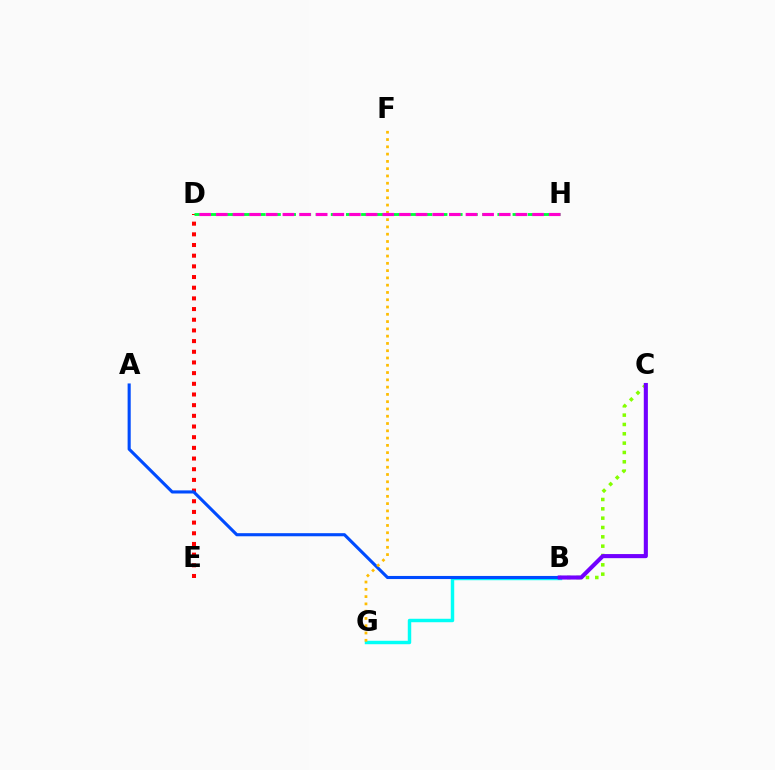{('D', 'E'): [{'color': '#ff0000', 'line_style': 'dotted', 'thickness': 2.9}], ('B', 'C'): [{'color': '#84ff00', 'line_style': 'dotted', 'thickness': 2.54}, {'color': '#7200ff', 'line_style': 'solid', 'thickness': 2.95}], ('B', 'G'): [{'color': '#00fff6', 'line_style': 'solid', 'thickness': 2.48}], ('D', 'H'): [{'color': '#00ff39', 'line_style': 'dashed', 'thickness': 2.06}, {'color': '#ff00cf', 'line_style': 'dashed', 'thickness': 2.26}], ('A', 'B'): [{'color': '#004bff', 'line_style': 'solid', 'thickness': 2.23}], ('F', 'G'): [{'color': '#ffbd00', 'line_style': 'dotted', 'thickness': 1.98}]}